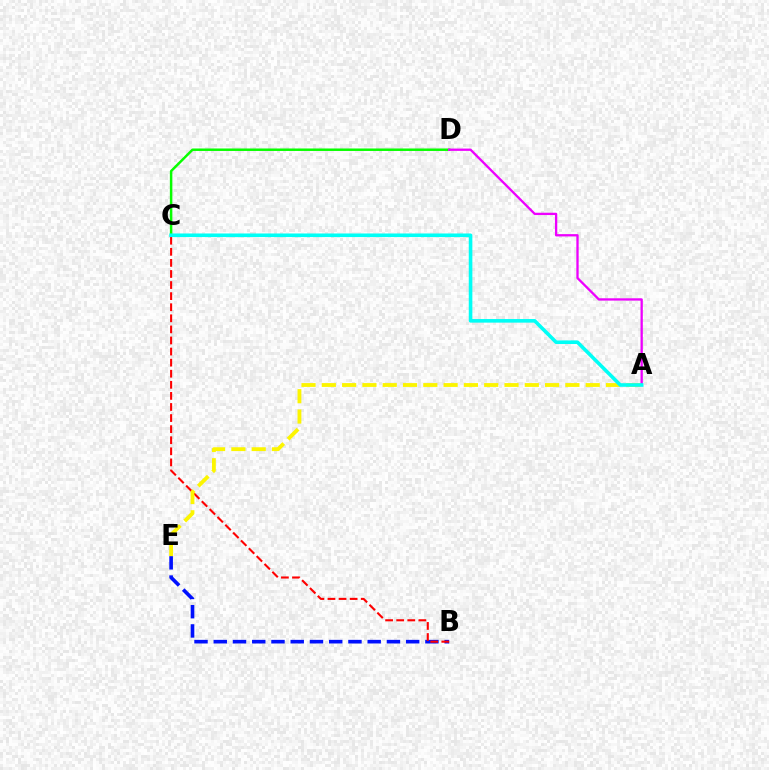{('B', 'E'): [{'color': '#0010ff', 'line_style': 'dashed', 'thickness': 2.61}], ('B', 'C'): [{'color': '#ff0000', 'line_style': 'dashed', 'thickness': 1.51}], ('A', 'E'): [{'color': '#fcf500', 'line_style': 'dashed', 'thickness': 2.76}], ('C', 'D'): [{'color': '#08ff00', 'line_style': 'solid', 'thickness': 1.79}], ('A', 'D'): [{'color': '#ee00ff', 'line_style': 'solid', 'thickness': 1.66}], ('A', 'C'): [{'color': '#00fff6', 'line_style': 'solid', 'thickness': 2.59}]}